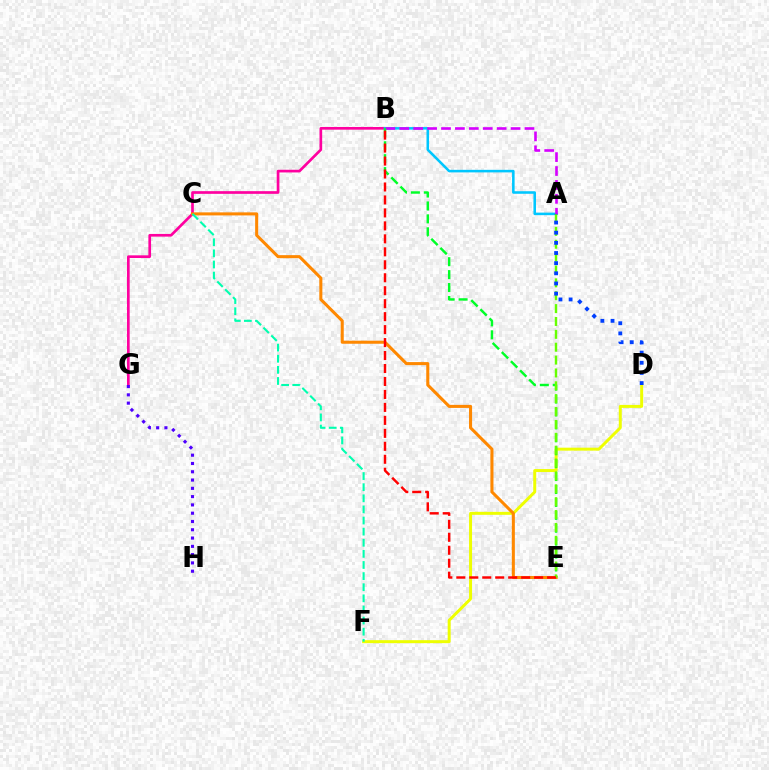{('B', 'G'): [{'color': '#ff00a0', 'line_style': 'solid', 'thickness': 1.93}], ('A', 'B'): [{'color': '#00c7ff', 'line_style': 'solid', 'thickness': 1.84}, {'color': '#d600ff', 'line_style': 'dashed', 'thickness': 1.89}], ('D', 'F'): [{'color': '#eeff00', 'line_style': 'solid', 'thickness': 2.14}], ('C', 'E'): [{'color': '#ff8800', 'line_style': 'solid', 'thickness': 2.2}], ('B', 'E'): [{'color': '#00ff27', 'line_style': 'dashed', 'thickness': 1.76}, {'color': '#ff0000', 'line_style': 'dashed', 'thickness': 1.76}], ('A', 'E'): [{'color': '#66ff00', 'line_style': 'dashed', 'thickness': 1.75}], ('C', 'F'): [{'color': '#00ffaf', 'line_style': 'dashed', 'thickness': 1.51}], ('A', 'D'): [{'color': '#003fff', 'line_style': 'dotted', 'thickness': 2.76}], ('G', 'H'): [{'color': '#4f00ff', 'line_style': 'dotted', 'thickness': 2.25}]}